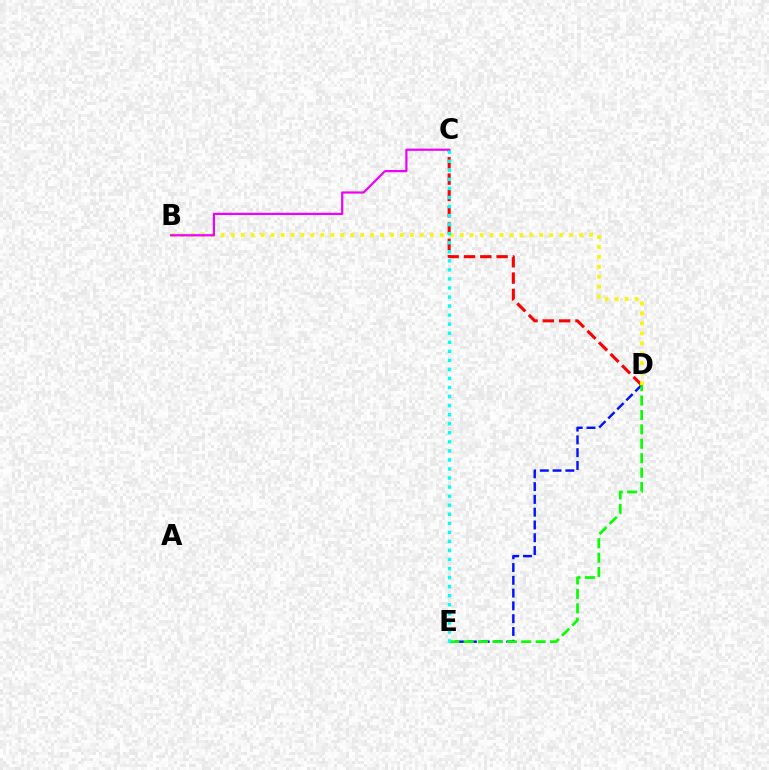{('D', 'E'): [{'color': '#0010ff', 'line_style': 'dashed', 'thickness': 1.74}, {'color': '#08ff00', 'line_style': 'dashed', 'thickness': 1.96}], ('C', 'D'): [{'color': '#ff0000', 'line_style': 'dashed', 'thickness': 2.22}], ('B', 'D'): [{'color': '#fcf500', 'line_style': 'dotted', 'thickness': 2.7}], ('B', 'C'): [{'color': '#ee00ff', 'line_style': 'solid', 'thickness': 1.59}], ('C', 'E'): [{'color': '#00fff6', 'line_style': 'dotted', 'thickness': 2.46}]}